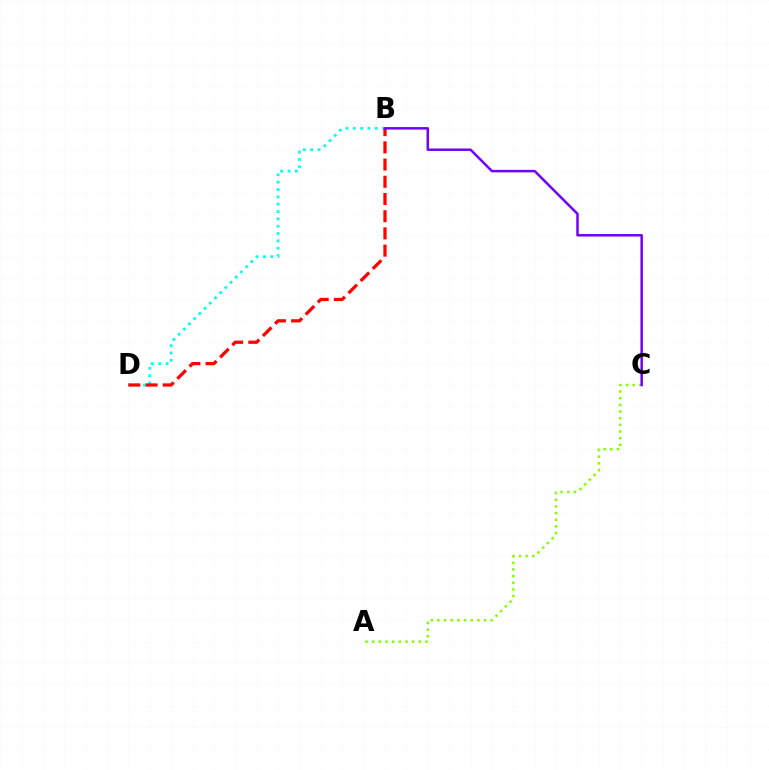{('B', 'D'): [{'color': '#00fff6', 'line_style': 'dotted', 'thickness': 2.0}, {'color': '#ff0000', 'line_style': 'dashed', 'thickness': 2.34}], ('A', 'C'): [{'color': '#84ff00', 'line_style': 'dotted', 'thickness': 1.81}], ('B', 'C'): [{'color': '#7200ff', 'line_style': 'solid', 'thickness': 1.8}]}